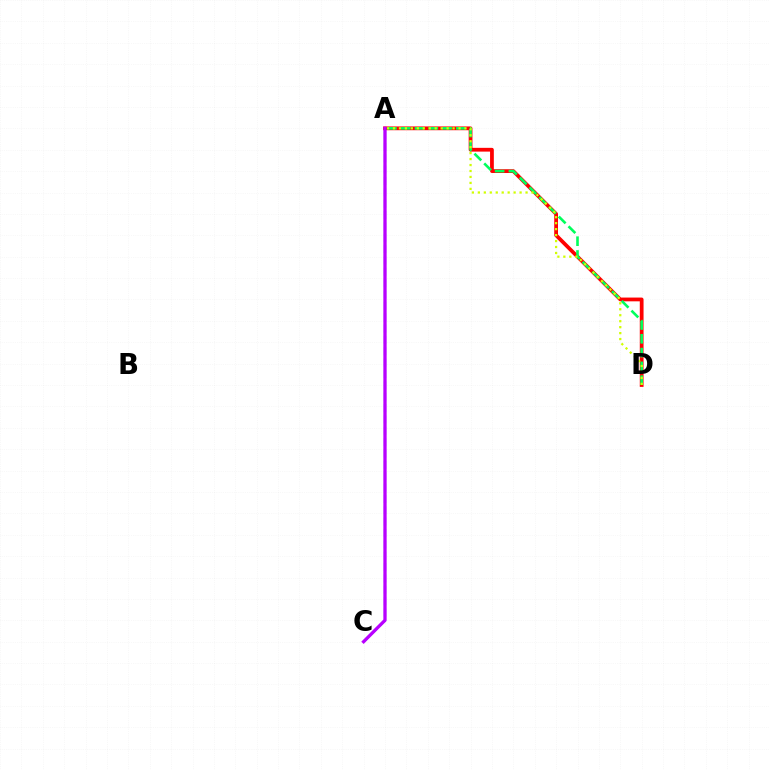{('A', 'D'): [{'color': '#ff0000', 'line_style': 'solid', 'thickness': 2.71}, {'color': '#00ff5c', 'line_style': 'dashed', 'thickness': 1.87}, {'color': '#d1ff00', 'line_style': 'dotted', 'thickness': 1.62}], ('A', 'C'): [{'color': '#0074ff', 'line_style': 'dashed', 'thickness': 1.54}, {'color': '#b900ff', 'line_style': 'solid', 'thickness': 2.36}]}